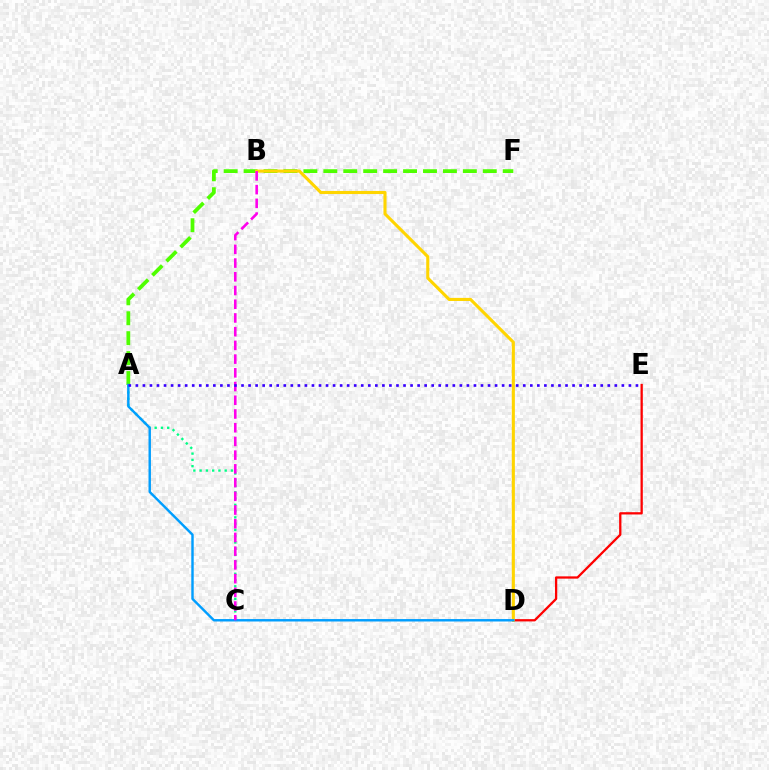{('A', 'F'): [{'color': '#4fff00', 'line_style': 'dashed', 'thickness': 2.71}], ('D', 'E'): [{'color': '#ff0000', 'line_style': 'solid', 'thickness': 1.64}], ('B', 'D'): [{'color': '#ffd500', 'line_style': 'solid', 'thickness': 2.23}], ('A', 'C'): [{'color': '#00ff86', 'line_style': 'dotted', 'thickness': 1.7}], ('A', 'D'): [{'color': '#009eff', 'line_style': 'solid', 'thickness': 1.75}], ('B', 'C'): [{'color': '#ff00ed', 'line_style': 'dashed', 'thickness': 1.86}], ('A', 'E'): [{'color': '#3700ff', 'line_style': 'dotted', 'thickness': 1.91}]}